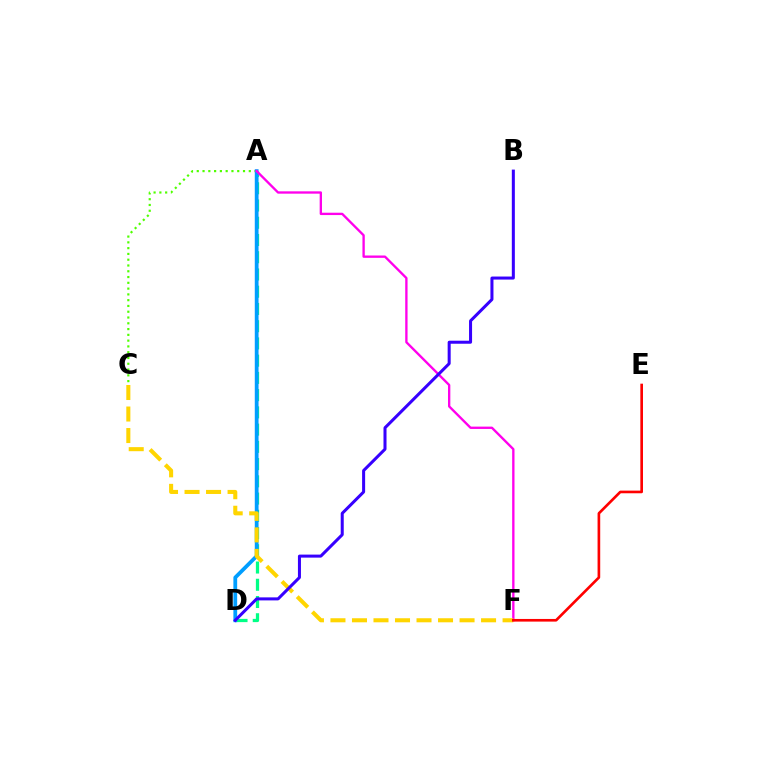{('A', 'D'): [{'color': '#00ff86', 'line_style': 'dashed', 'thickness': 2.34}, {'color': '#009eff', 'line_style': 'solid', 'thickness': 2.72}], ('A', 'C'): [{'color': '#4fff00', 'line_style': 'dotted', 'thickness': 1.57}], ('A', 'F'): [{'color': '#ff00ed', 'line_style': 'solid', 'thickness': 1.68}], ('C', 'F'): [{'color': '#ffd500', 'line_style': 'dashed', 'thickness': 2.92}], ('E', 'F'): [{'color': '#ff0000', 'line_style': 'solid', 'thickness': 1.91}], ('B', 'D'): [{'color': '#3700ff', 'line_style': 'solid', 'thickness': 2.18}]}